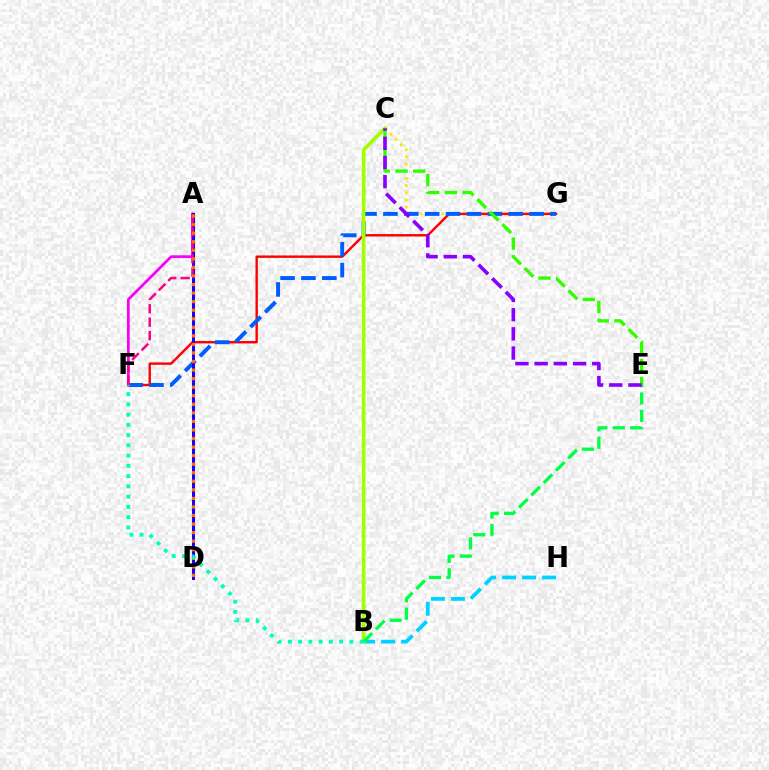{('C', 'G'): [{'color': '#ffe600', 'line_style': 'dotted', 'thickness': 1.95}], ('F', 'G'): [{'color': '#ff0000', 'line_style': 'solid', 'thickness': 1.73}, {'color': '#005dff', 'line_style': 'dashed', 'thickness': 2.84}], ('B', 'H'): [{'color': '#00d3ff', 'line_style': 'dashed', 'thickness': 2.72}], ('B', 'C'): [{'color': '#a2ff00', 'line_style': 'solid', 'thickness': 2.6}], ('A', 'F'): [{'color': '#fa00f9', 'line_style': 'solid', 'thickness': 1.99}, {'color': '#ff0088', 'line_style': 'dashed', 'thickness': 1.82}], ('A', 'D'): [{'color': '#1900ff', 'line_style': 'solid', 'thickness': 2.19}, {'color': '#ff7000', 'line_style': 'dotted', 'thickness': 2.32}], ('C', 'E'): [{'color': '#31ff00', 'line_style': 'dashed', 'thickness': 2.4}, {'color': '#8a00ff', 'line_style': 'dashed', 'thickness': 2.61}], ('B', 'F'): [{'color': '#00ffbb', 'line_style': 'dotted', 'thickness': 2.79}], ('B', 'E'): [{'color': '#00ff45', 'line_style': 'dashed', 'thickness': 2.36}]}